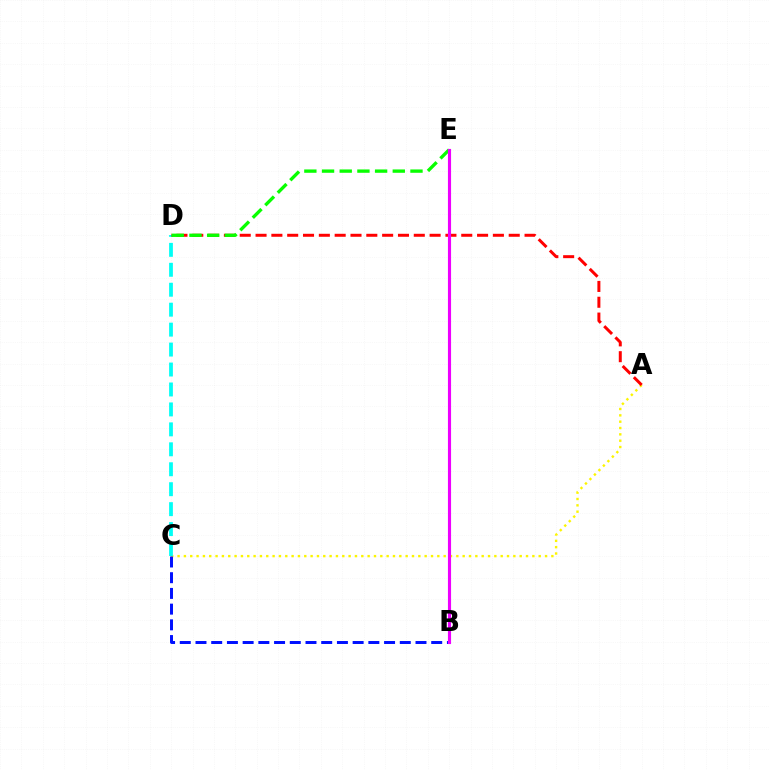{('A', 'C'): [{'color': '#fcf500', 'line_style': 'dotted', 'thickness': 1.72}], ('C', 'D'): [{'color': '#00fff6', 'line_style': 'dashed', 'thickness': 2.71}], ('A', 'D'): [{'color': '#ff0000', 'line_style': 'dashed', 'thickness': 2.15}], ('B', 'C'): [{'color': '#0010ff', 'line_style': 'dashed', 'thickness': 2.13}], ('D', 'E'): [{'color': '#08ff00', 'line_style': 'dashed', 'thickness': 2.4}], ('B', 'E'): [{'color': '#ee00ff', 'line_style': 'solid', 'thickness': 2.25}]}